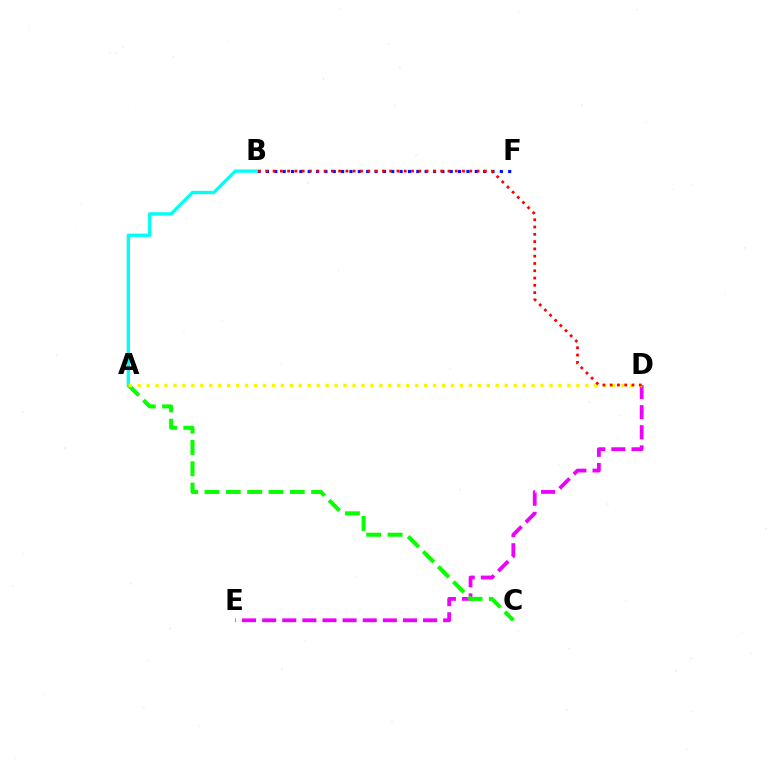{('D', 'E'): [{'color': '#ee00ff', 'line_style': 'dashed', 'thickness': 2.73}], ('B', 'F'): [{'color': '#0010ff', 'line_style': 'dotted', 'thickness': 2.27}], ('A', 'B'): [{'color': '#00fff6', 'line_style': 'solid', 'thickness': 2.4}], ('A', 'C'): [{'color': '#08ff00', 'line_style': 'dashed', 'thickness': 2.9}], ('A', 'D'): [{'color': '#fcf500', 'line_style': 'dotted', 'thickness': 2.43}], ('B', 'D'): [{'color': '#ff0000', 'line_style': 'dotted', 'thickness': 1.98}]}